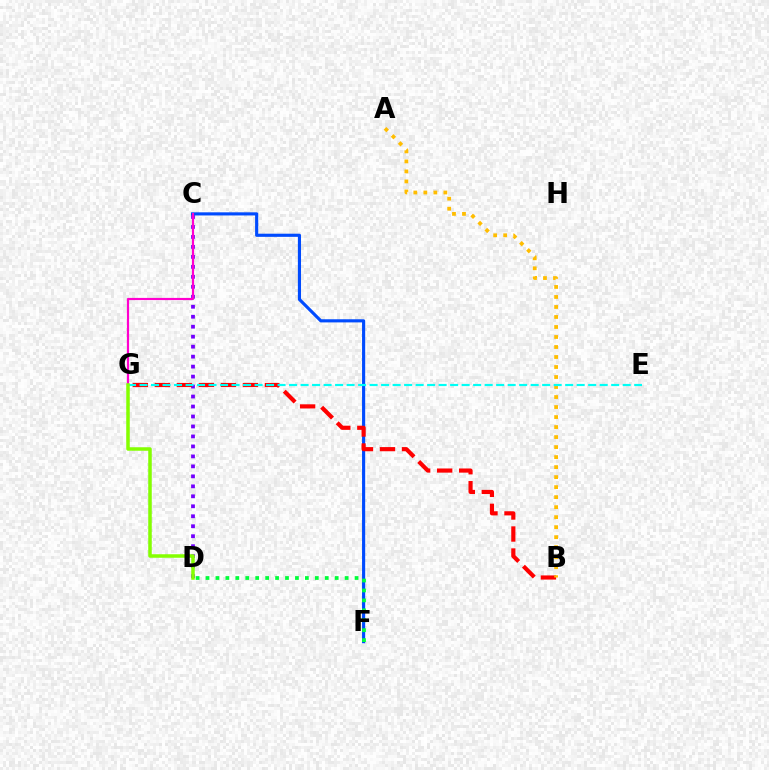{('C', 'D'): [{'color': '#7200ff', 'line_style': 'dotted', 'thickness': 2.71}], ('C', 'F'): [{'color': '#004bff', 'line_style': 'solid', 'thickness': 2.26}], ('D', 'F'): [{'color': '#00ff39', 'line_style': 'dotted', 'thickness': 2.7}], ('C', 'G'): [{'color': '#ff00cf', 'line_style': 'solid', 'thickness': 1.57}], ('B', 'G'): [{'color': '#ff0000', 'line_style': 'dashed', 'thickness': 2.99}], ('A', 'B'): [{'color': '#ffbd00', 'line_style': 'dotted', 'thickness': 2.72}], ('E', 'G'): [{'color': '#00fff6', 'line_style': 'dashed', 'thickness': 1.56}], ('D', 'G'): [{'color': '#84ff00', 'line_style': 'solid', 'thickness': 2.52}]}